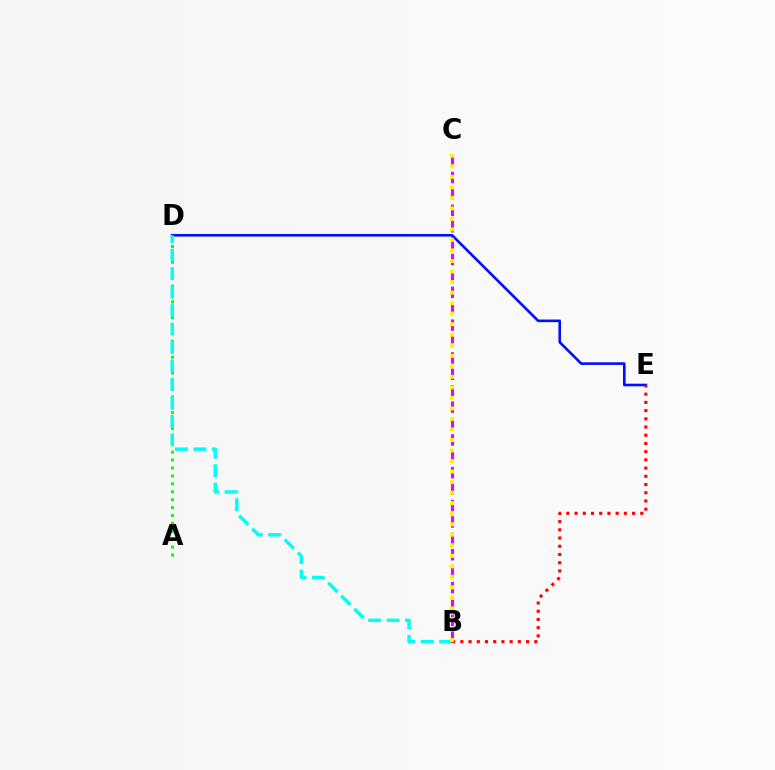{('D', 'E'): [{'color': '#0010ff', 'line_style': 'solid', 'thickness': 1.89}], ('A', 'D'): [{'color': '#08ff00', 'line_style': 'dotted', 'thickness': 2.15}], ('B', 'E'): [{'color': '#ff0000', 'line_style': 'dotted', 'thickness': 2.23}], ('B', 'D'): [{'color': '#00fff6', 'line_style': 'dashed', 'thickness': 2.51}], ('B', 'C'): [{'color': '#ee00ff', 'line_style': 'dashed', 'thickness': 2.23}, {'color': '#fcf500', 'line_style': 'dotted', 'thickness': 2.86}]}